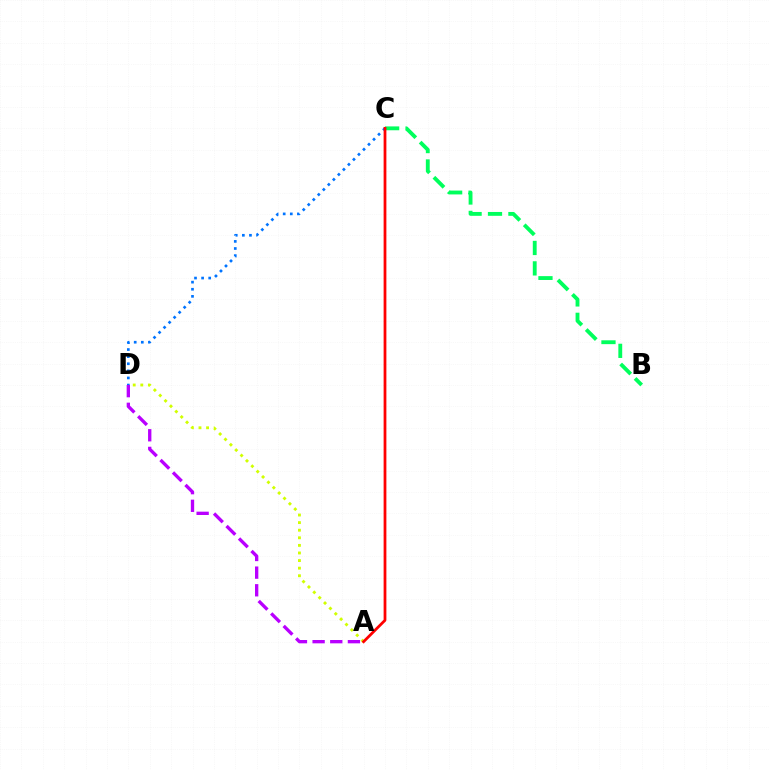{('A', 'D'): [{'color': '#d1ff00', 'line_style': 'dotted', 'thickness': 2.06}, {'color': '#b900ff', 'line_style': 'dashed', 'thickness': 2.4}], ('C', 'D'): [{'color': '#0074ff', 'line_style': 'dotted', 'thickness': 1.93}], ('B', 'C'): [{'color': '#00ff5c', 'line_style': 'dashed', 'thickness': 2.77}], ('A', 'C'): [{'color': '#ff0000', 'line_style': 'solid', 'thickness': 1.99}]}